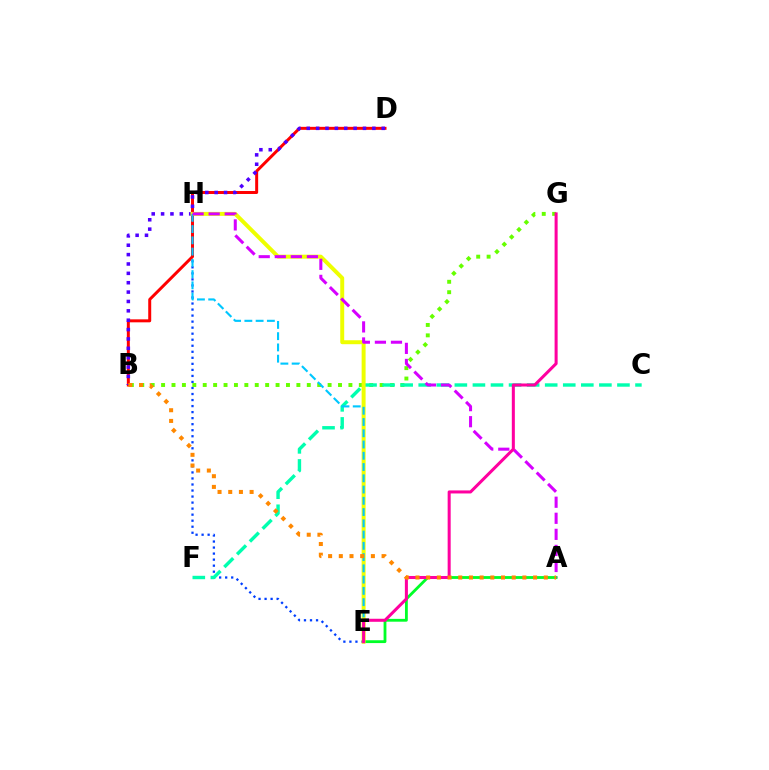{('E', 'H'): [{'color': '#003fff', 'line_style': 'dotted', 'thickness': 1.64}, {'color': '#eeff00', 'line_style': 'solid', 'thickness': 2.85}, {'color': '#00c7ff', 'line_style': 'dashed', 'thickness': 1.53}], ('B', 'D'): [{'color': '#ff0000', 'line_style': 'solid', 'thickness': 2.14}, {'color': '#4f00ff', 'line_style': 'dotted', 'thickness': 2.55}], ('A', 'E'): [{'color': '#00ff27', 'line_style': 'solid', 'thickness': 2.03}], ('B', 'G'): [{'color': '#66ff00', 'line_style': 'dotted', 'thickness': 2.83}], ('C', 'F'): [{'color': '#00ffaf', 'line_style': 'dashed', 'thickness': 2.45}], ('A', 'H'): [{'color': '#d600ff', 'line_style': 'dashed', 'thickness': 2.18}], ('E', 'G'): [{'color': '#ff00a0', 'line_style': 'solid', 'thickness': 2.19}], ('A', 'B'): [{'color': '#ff8800', 'line_style': 'dotted', 'thickness': 2.9}]}